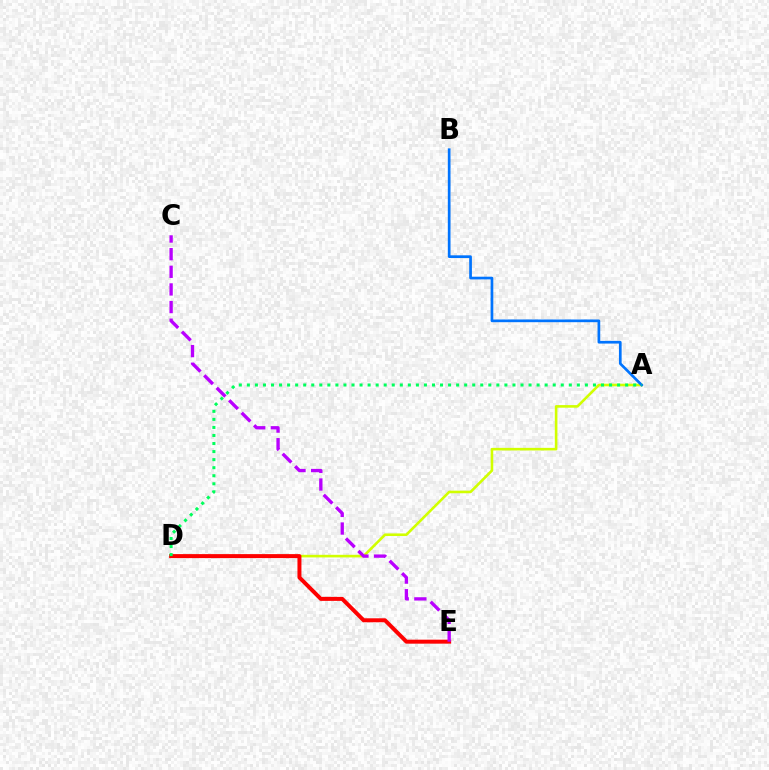{('A', 'D'): [{'color': '#d1ff00', 'line_style': 'solid', 'thickness': 1.88}, {'color': '#00ff5c', 'line_style': 'dotted', 'thickness': 2.19}], ('D', 'E'): [{'color': '#ff0000', 'line_style': 'solid', 'thickness': 2.86}], ('A', 'B'): [{'color': '#0074ff', 'line_style': 'solid', 'thickness': 1.94}], ('C', 'E'): [{'color': '#b900ff', 'line_style': 'dashed', 'thickness': 2.4}]}